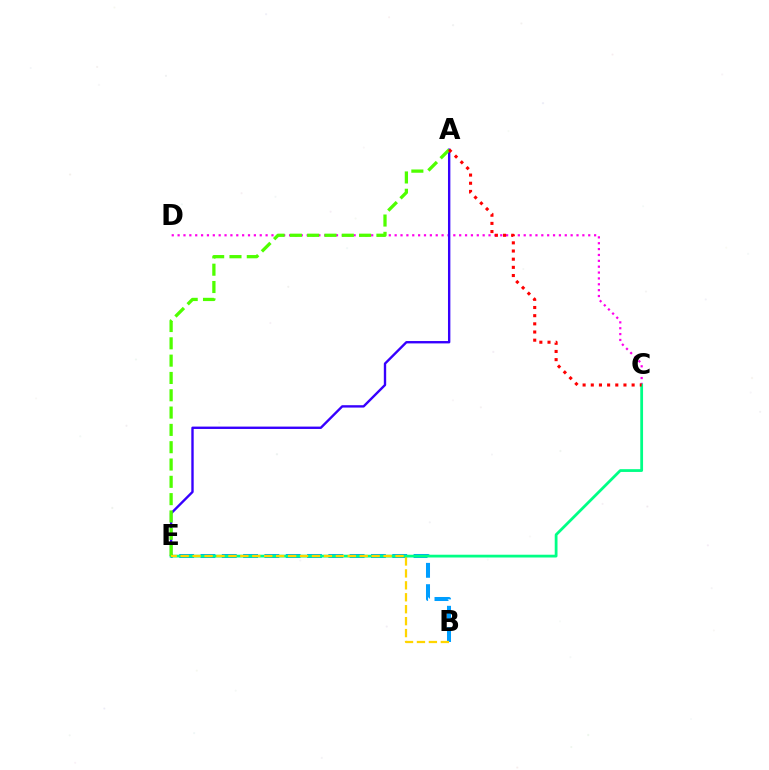{('B', 'E'): [{'color': '#009eff', 'line_style': 'dashed', 'thickness': 2.89}, {'color': '#ffd500', 'line_style': 'dashed', 'thickness': 1.62}], ('C', 'D'): [{'color': '#ff00ed', 'line_style': 'dotted', 'thickness': 1.59}], ('A', 'E'): [{'color': '#3700ff', 'line_style': 'solid', 'thickness': 1.71}, {'color': '#4fff00', 'line_style': 'dashed', 'thickness': 2.35}], ('C', 'E'): [{'color': '#00ff86', 'line_style': 'solid', 'thickness': 2.0}], ('A', 'C'): [{'color': '#ff0000', 'line_style': 'dotted', 'thickness': 2.22}]}